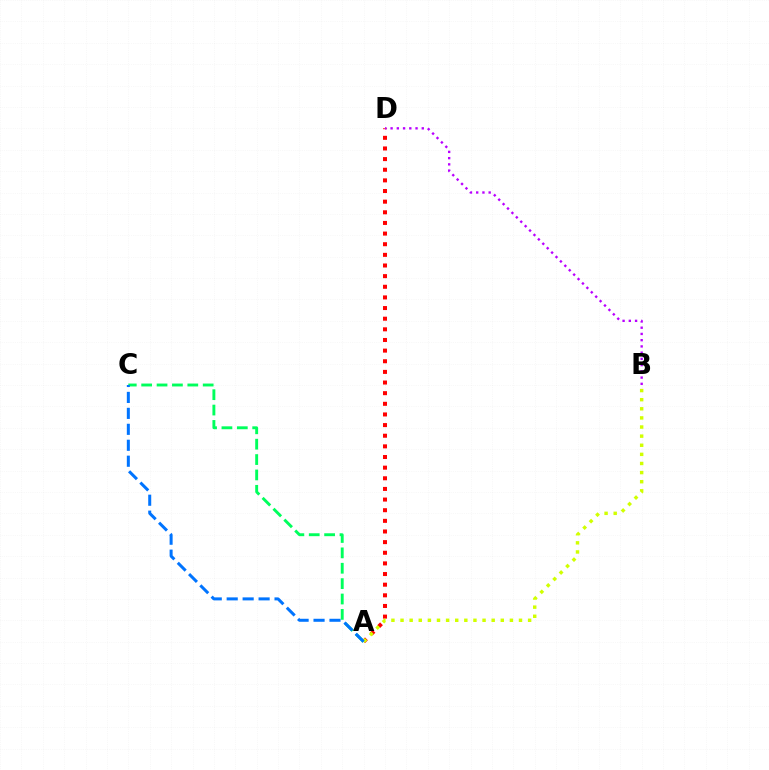{('A', 'D'): [{'color': '#ff0000', 'line_style': 'dotted', 'thickness': 2.89}], ('A', 'C'): [{'color': '#00ff5c', 'line_style': 'dashed', 'thickness': 2.09}, {'color': '#0074ff', 'line_style': 'dashed', 'thickness': 2.17}], ('A', 'B'): [{'color': '#d1ff00', 'line_style': 'dotted', 'thickness': 2.48}], ('B', 'D'): [{'color': '#b900ff', 'line_style': 'dotted', 'thickness': 1.69}]}